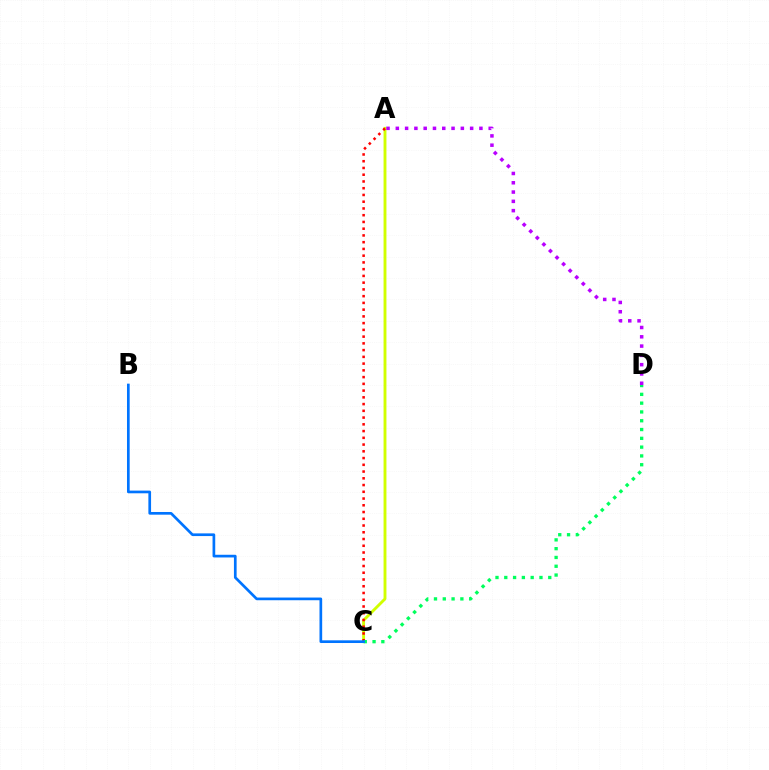{('A', 'C'): [{'color': '#d1ff00', 'line_style': 'solid', 'thickness': 2.07}, {'color': '#ff0000', 'line_style': 'dotted', 'thickness': 1.83}], ('A', 'D'): [{'color': '#b900ff', 'line_style': 'dotted', 'thickness': 2.52}], ('C', 'D'): [{'color': '#00ff5c', 'line_style': 'dotted', 'thickness': 2.39}], ('B', 'C'): [{'color': '#0074ff', 'line_style': 'solid', 'thickness': 1.94}]}